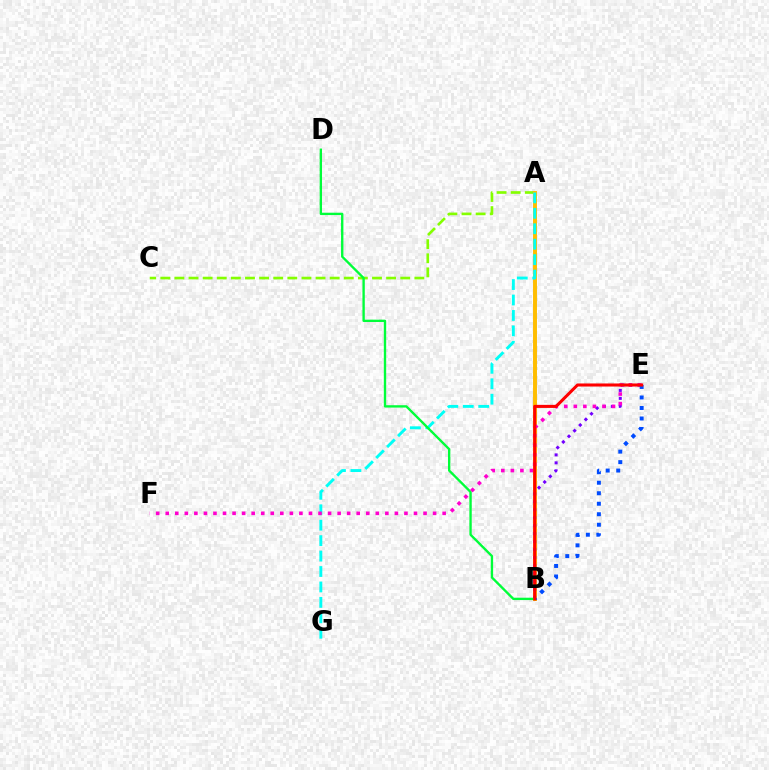{('A', 'C'): [{'color': '#84ff00', 'line_style': 'dashed', 'thickness': 1.92}], ('A', 'B'): [{'color': '#ffbd00', 'line_style': 'solid', 'thickness': 2.83}], ('A', 'G'): [{'color': '#00fff6', 'line_style': 'dashed', 'thickness': 2.1}], ('B', 'E'): [{'color': '#7200ff', 'line_style': 'dotted', 'thickness': 2.16}, {'color': '#004bff', 'line_style': 'dotted', 'thickness': 2.85}, {'color': '#ff0000', 'line_style': 'solid', 'thickness': 2.21}], ('B', 'D'): [{'color': '#00ff39', 'line_style': 'solid', 'thickness': 1.7}], ('E', 'F'): [{'color': '#ff00cf', 'line_style': 'dotted', 'thickness': 2.59}]}